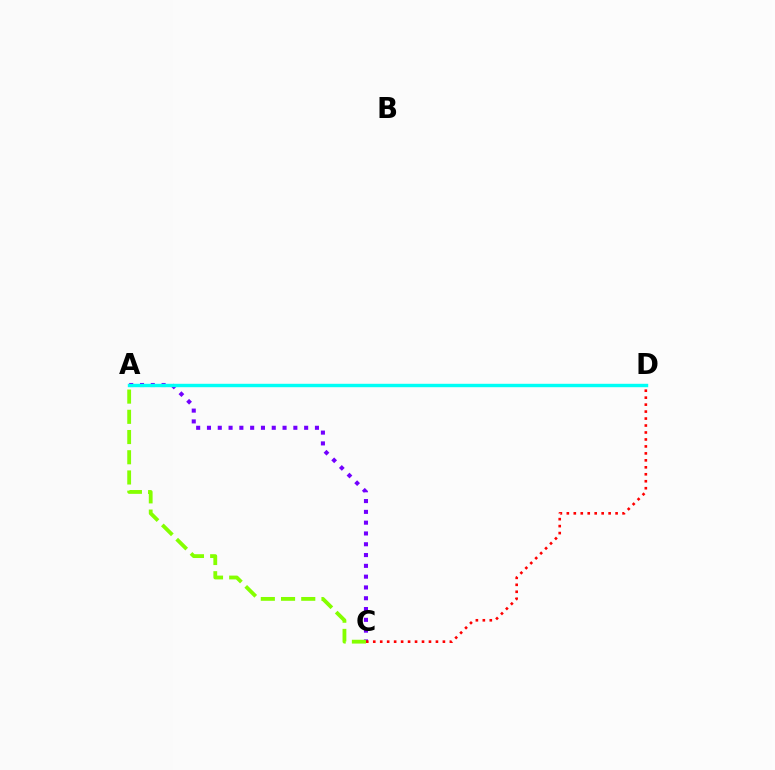{('A', 'C'): [{'color': '#7200ff', 'line_style': 'dotted', 'thickness': 2.93}, {'color': '#84ff00', 'line_style': 'dashed', 'thickness': 2.75}], ('C', 'D'): [{'color': '#ff0000', 'line_style': 'dotted', 'thickness': 1.89}], ('A', 'D'): [{'color': '#00fff6', 'line_style': 'solid', 'thickness': 2.45}]}